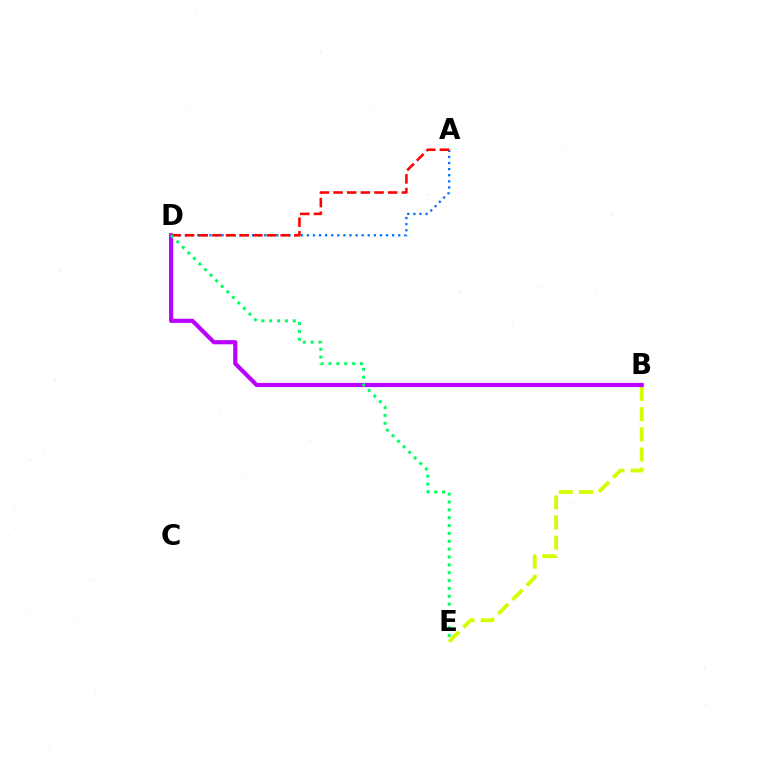{('B', 'E'): [{'color': '#d1ff00', 'line_style': 'dashed', 'thickness': 2.74}], ('A', 'D'): [{'color': '#0074ff', 'line_style': 'dotted', 'thickness': 1.65}, {'color': '#ff0000', 'line_style': 'dashed', 'thickness': 1.86}], ('B', 'D'): [{'color': '#b900ff', 'line_style': 'solid', 'thickness': 2.98}], ('D', 'E'): [{'color': '#00ff5c', 'line_style': 'dotted', 'thickness': 2.13}]}